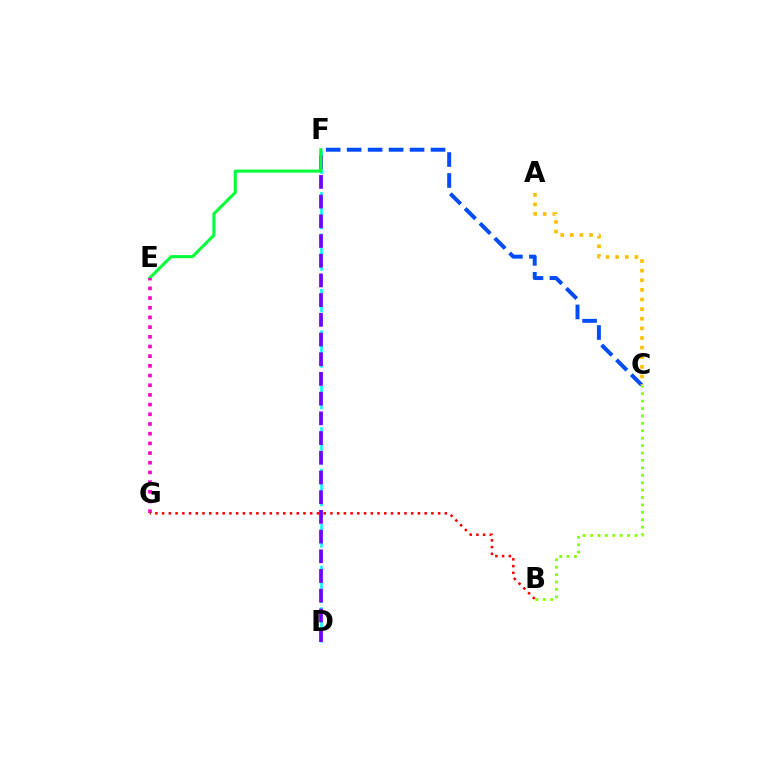{('D', 'F'): [{'color': '#00fff6', 'line_style': 'dashed', 'thickness': 1.88}, {'color': '#7200ff', 'line_style': 'dashed', 'thickness': 2.68}], ('C', 'F'): [{'color': '#004bff', 'line_style': 'dashed', 'thickness': 2.85}], ('A', 'C'): [{'color': '#ffbd00', 'line_style': 'dotted', 'thickness': 2.61}], ('E', 'F'): [{'color': '#00ff39', 'line_style': 'solid', 'thickness': 2.21}], ('B', 'C'): [{'color': '#84ff00', 'line_style': 'dotted', 'thickness': 2.01}], ('E', 'G'): [{'color': '#ff00cf', 'line_style': 'dotted', 'thickness': 2.63}], ('B', 'G'): [{'color': '#ff0000', 'line_style': 'dotted', 'thickness': 1.83}]}